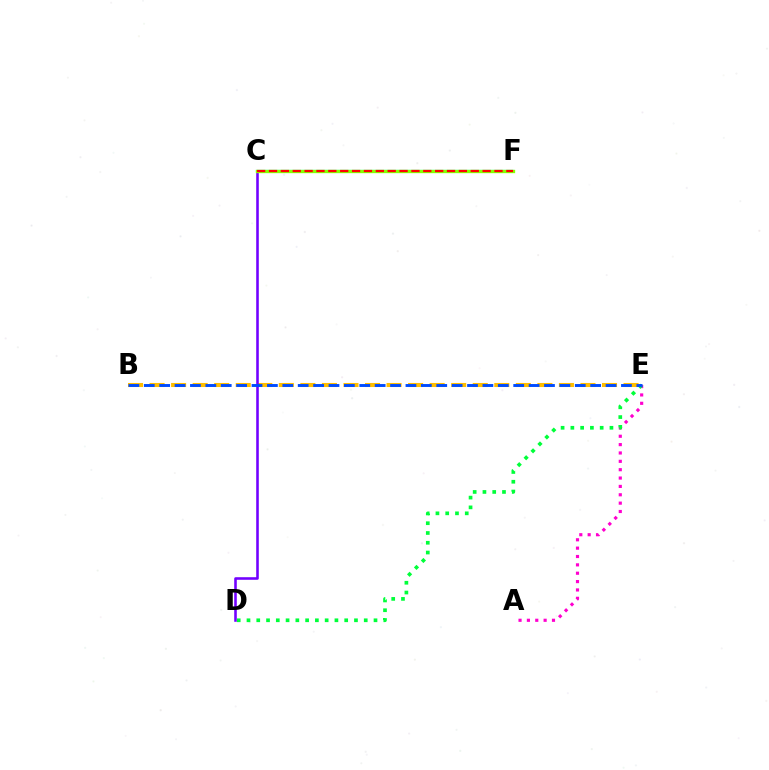{('B', 'E'): [{'color': '#ffbd00', 'line_style': 'dashed', 'thickness': 2.93}, {'color': '#004bff', 'line_style': 'dashed', 'thickness': 2.09}], ('A', 'E'): [{'color': '#ff00cf', 'line_style': 'dotted', 'thickness': 2.27}], ('D', 'E'): [{'color': '#00ff39', 'line_style': 'dotted', 'thickness': 2.65}], ('C', 'D'): [{'color': '#7200ff', 'line_style': 'solid', 'thickness': 1.86}], ('C', 'F'): [{'color': '#00fff6', 'line_style': 'solid', 'thickness': 1.6}, {'color': '#84ff00', 'line_style': 'solid', 'thickness': 2.39}, {'color': '#ff0000', 'line_style': 'dashed', 'thickness': 1.61}]}